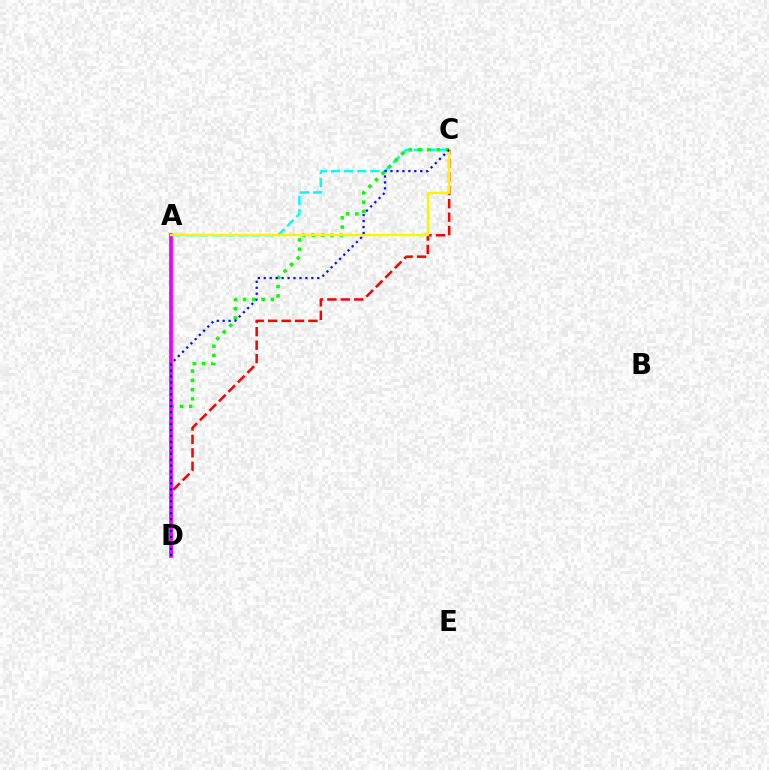{('A', 'C'): [{'color': '#00fff6', 'line_style': 'dashed', 'thickness': 1.78}, {'color': '#fcf500', 'line_style': 'solid', 'thickness': 1.71}], ('C', 'D'): [{'color': '#08ff00', 'line_style': 'dotted', 'thickness': 2.52}, {'color': '#ff0000', 'line_style': 'dashed', 'thickness': 1.82}, {'color': '#0010ff', 'line_style': 'dotted', 'thickness': 1.61}], ('A', 'D'): [{'color': '#ee00ff', 'line_style': 'solid', 'thickness': 2.68}]}